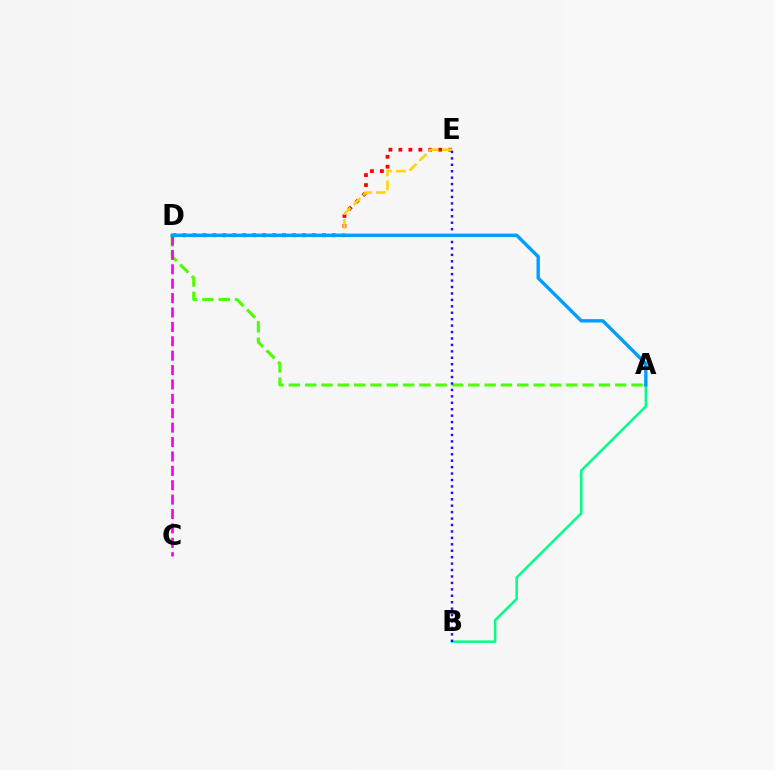{('A', 'D'): [{'color': '#4fff00', 'line_style': 'dashed', 'thickness': 2.22}, {'color': '#009eff', 'line_style': 'solid', 'thickness': 2.44}], ('D', 'E'): [{'color': '#ff0000', 'line_style': 'dotted', 'thickness': 2.71}, {'color': '#ffd500', 'line_style': 'dashed', 'thickness': 1.88}], ('C', 'D'): [{'color': '#ff00ed', 'line_style': 'dashed', 'thickness': 1.96}], ('A', 'B'): [{'color': '#00ff86', 'line_style': 'solid', 'thickness': 1.8}], ('B', 'E'): [{'color': '#3700ff', 'line_style': 'dotted', 'thickness': 1.75}]}